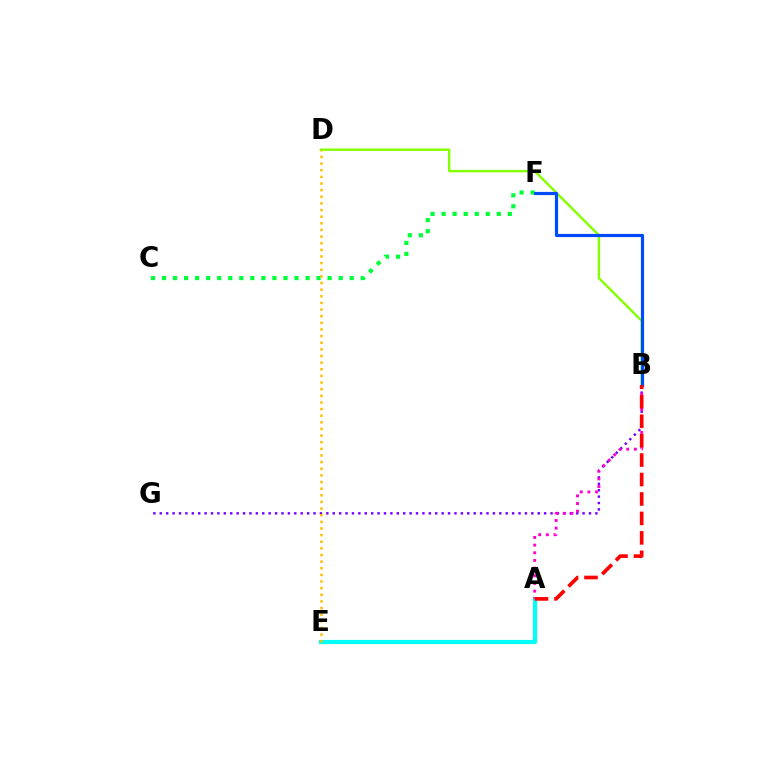{('A', 'E'): [{'color': '#00fff6', 'line_style': 'solid', 'thickness': 2.99}], ('B', 'G'): [{'color': '#7200ff', 'line_style': 'dotted', 'thickness': 1.74}], ('B', 'D'): [{'color': '#84ff00', 'line_style': 'solid', 'thickness': 1.73}], ('C', 'F'): [{'color': '#00ff39', 'line_style': 'dotted', 'thickness': 3.0}], ('D', 'E'): [{'color': '#ffbd00', 'line_style': 'dotted', 'thickness': 1.8}], ('A', 'B'): [{'color': '#ff00cf', 'line_style': 'dotted', 'thickness': 2.08}, {'color': '#ff0000', 'line_style': 'dashed', 'thickness': 2.64}], ('B', 'F'): [{'color': '#004bff', 'line_style': 'solid', 'thickness': 2.29}]}